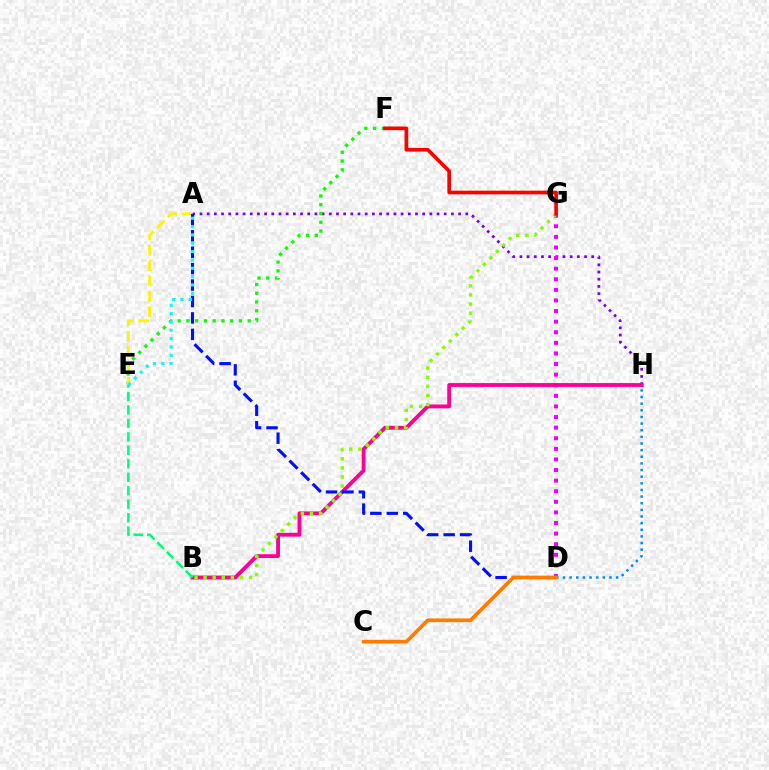{('A', 'H'): [{'color': '#7200ff', 'line_style': 'dotted', 'thickness': 1.95}], ('E', 'F'): [{'color': '#08ff00', 'line_style': 'dotted', 'thickness': 2.38}], ('A', 'E'): [{'color': '#fcf500', 'line_style': 'dashed', 'thickness': 2.08}, {'color': '#00fff6', 'line_style': 'dotted', 'thickness': 2.27}], ('D', 'G'): [{'color': '#ee00ff', 'line_style': 'dotted', 'thickness': 2.88}], ('B', 'H'): [{'color': '#ff0094', 'line_style': 'solid', 'thickness': 2.78}], ('A', 'D'): [{'color': '#0010ff', 'line_style': 'dashed', 'thickness': 2.23}], ('D', 'H'): [{'color': '#008cff', 'line_style': 'dotted', 'thickness': 1.8}], ('B', 'G'): [{'color': '#84ff00', 'line_style': 'dotted', 'thickness': 2.47}], ('C', 'D'): [{'color': '#ff7c00', 'line_style': 'solid', 'thickness': 2.66}], ('B', 'E'): [{'color': '#00ff74', 'line_style': 'dashed', 'thickness': 1.83}], ('F', 'G'): [{'color': '#ff0000', 'line_style': 'solid', 'thickness': 2.64}]}